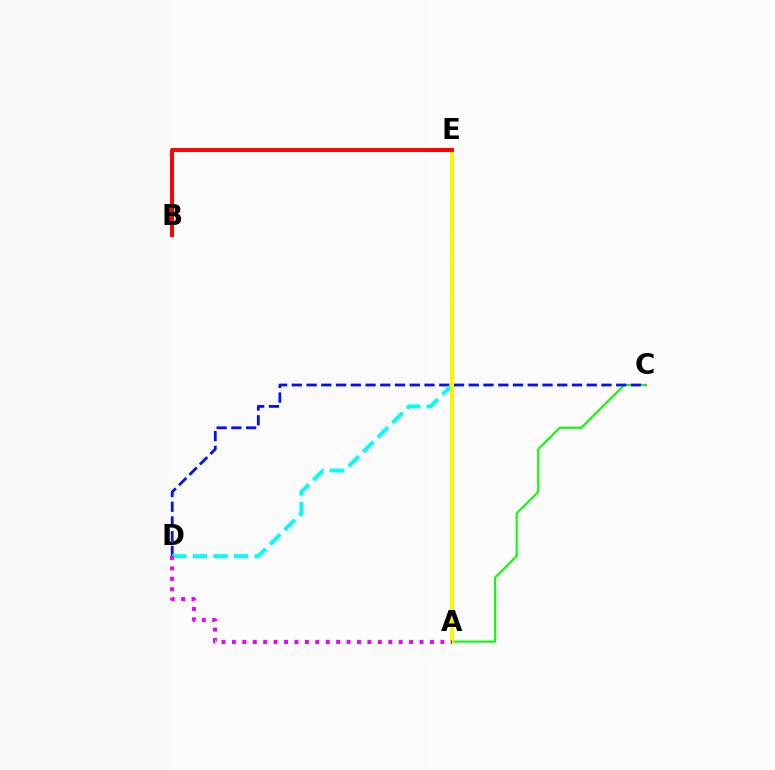{('A', 'C'): [{'color': '#08ff00', 'line_style': 'solid', 'thickness': 1.5}], ('C', 'D'): [{'color': '#0010ff', 'line_style': 'dashed', 'thickness': 2.0}], ('D', 'E'): [{'color': '#00fff6', 'line_style': 'dashed', 'thickness': 2.79}], ('A', 'E'): [{'color': '#fcf500', 'line_style': 'solid', 'thickness': 2.82}], ('B', 'E'): [{'color': '#ff0000', 'line_style': 'solid', 'thickness': 2.85}], ('A', 'D'): [{'color': '#ee00ff', 'line_style': 'dotted', 'thickness': 2.83}]}